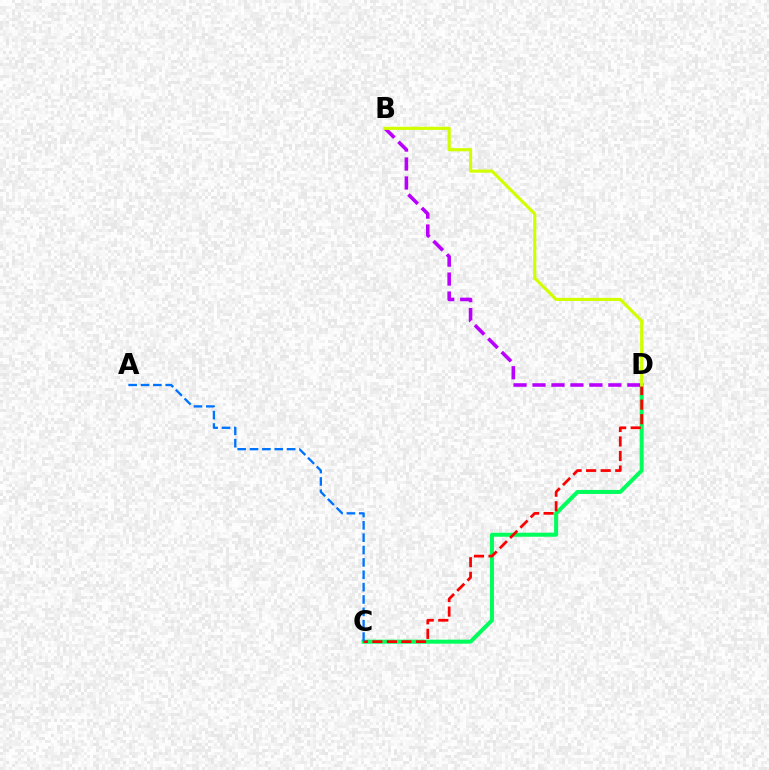{('C', 'D'): [{'color': '#00ff5c', 'line_style': 'solid', 'thickness': 2.9}, {'color': '#ff0000', 'line_style': 'dashed', 'thickness': 1.98}], ('B', 'D'): [{'color': '#b900ff', 'line_style': 'dashed', 'thickness': 2.58}, {'color': '#d1ff00', 'line_style': 'solid', 'thickness': 2.26}], ('A', 'C'): [{'color': '#0074ff', 'line_style': 'dashed', 'thickness': 1.68}]}